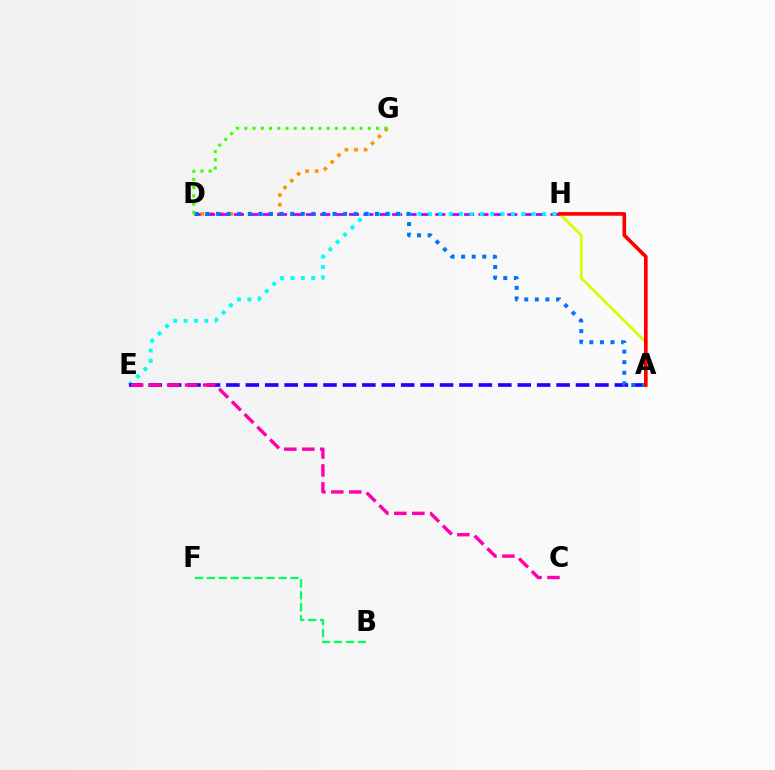{('D', 'G'): [{'color': '#ff9400', 'line_style': 'dotted', 'thickness': 2.62}, {'color': '#3dff00', 'line_style': 'dotted', 'thickness': 2.24}], ('D', 'H'): [{'color': '#b900ff', 'line_style': 'dashed', 'thickness': 1.95}], ('E', 'H'): [{'color': '#00fff6', 'line_style': 'dotted', 'thickness': 2.82}], ('A', 'H'): [{'color': '#d1ff00', 'line_style': 'solid', 'thickness': 1.97}, {'color': '#ff0000', 'line_style': 'solid', 'thickness': 2.63}], ('A', 'E'): [{'color': '#2500ff', 'line_style': 'dashed', 'thickness': 2.64}], ('A', 'D'): [{'color': '#0074ff', 'line_style': 'dotted', 'thickness': 2.88}], ('B', 'F'): [{'color': '#00ff5c', 'line_style': 'dashed', 'thickness': 1.62}], ('C', 'E'): [{'color': '#ff00ac', 'line_style': 'dashed', 'thickness': 2.44}]}